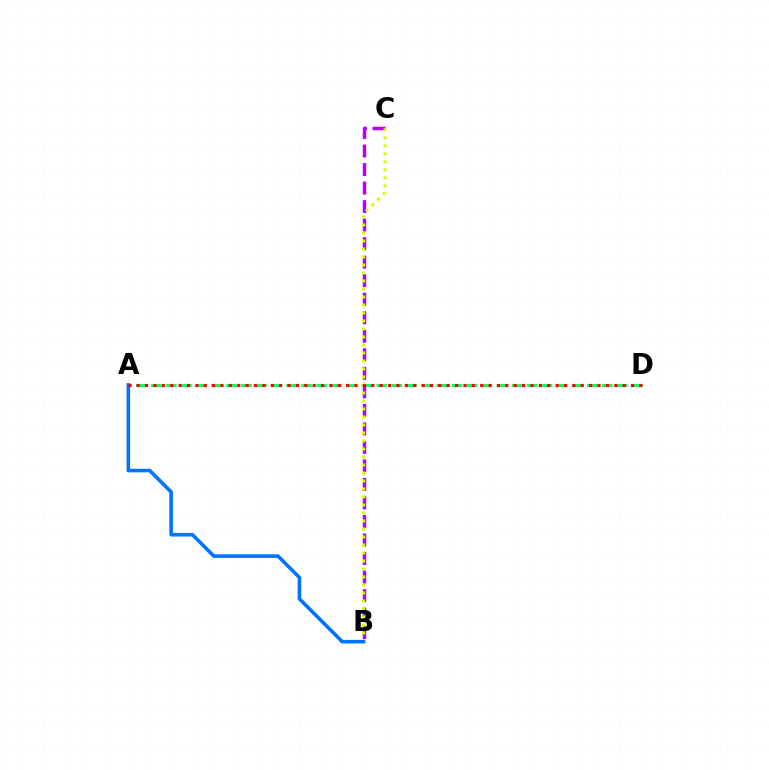{('A', 'D'): [{'color': '#00ff5c', 'line_style': 'dashed', 'thickness': 2.04}, {'color': '#ff0000', 'line_style': 'dotted', 'thickness': 2.28}], ('B', 'C'): [{'color': '#b900ff', 'line_style': 'dashed', 'thickness': 2.52}, {'color': '#d1ff00', 'line_style': 'dotted', 'thickness': 2.17}], ('A', 'B'): [{'color': '#0074ff', 'line_style': 'solid', 'thickness': 2.58}]}